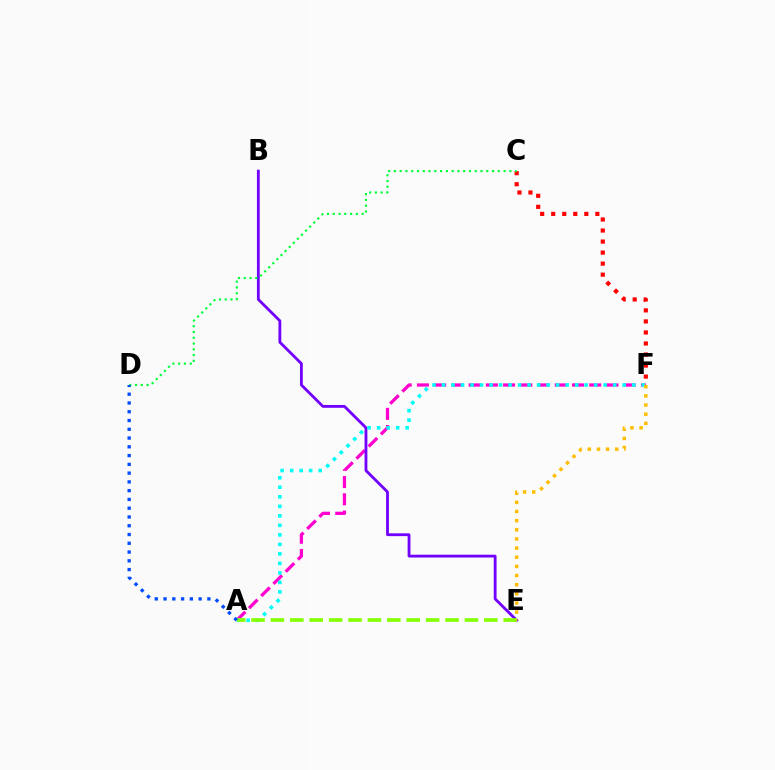{('A', 'F'): [{'color': '#ff00cf', 'line_style': 'dashed', 'thickness': 2.34}, {'color': '#00fff6', 'line_style': 'dotted', 'thickness': 2.58}], ('B', 'E'): [{'color': '#7200ff', 'line_style': 'solid', 'thickness': 2.03}], ('C', 'F'): [{'color': '#ff0000', 'line_style': 'dotted', 'thickness': 3.0}], ('C', 'D'): [{'color': '#00ff39', 'line_style': 'dotted', 'thickness': 1.57}], ('A', 'E'): [{'color': '#84ff00', 'line_style': 'dashed', 'thickness': 2.64}], ('E', 'F'): [{'color': '#ffbd00', 'line_style': 'dotted', 'thickness': 2.49}], ('A', 'D'): [{'color': '#004bff', 'line_style': 'dotted', 'thickness': 2.38}]}